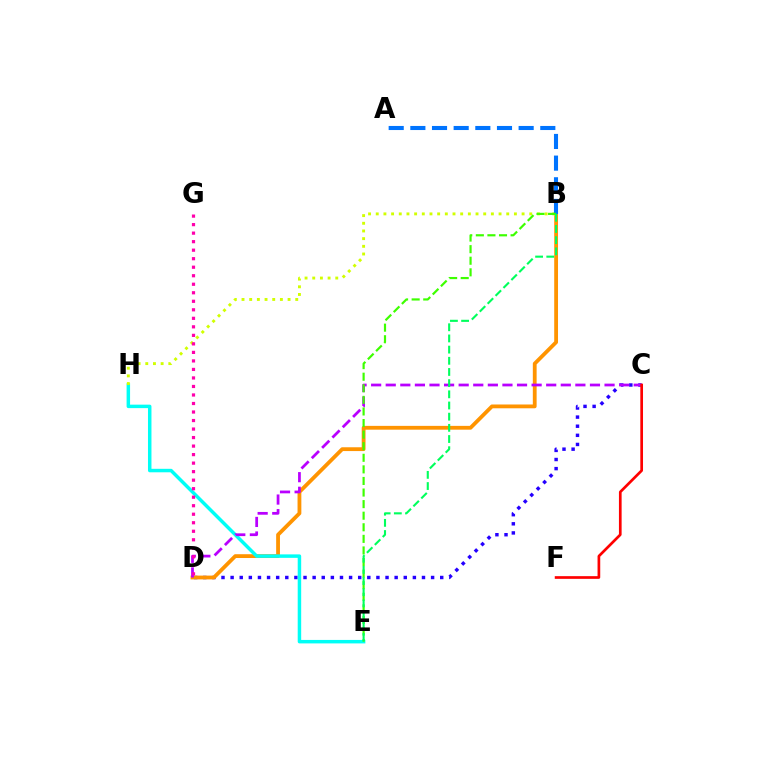{('C', 'D'): [{'color': '#2500ff', 'line_style': 'dotted', 'thickness': 2.48}, {'color': '#b900ff', 'line_style': 'dashed', 'thickness': 1.98}], ('B', 'D'): [{'color': '#ff9400', 'line_style': 'solid', 'thickness': 2.74}], ('E', 'H'): [{'color': '#00fff6', 'line_style': 'solid', 'thickness': 2.5}], ('B', 'H'): [{'color': '#d1ff00', 'line_style': 'dotted', 'thickness': 2.09}], ('A', 'B'): [{'color': '#0074ff', 'line_style': 'dashed', 'thickness': 2.94}], ('B', 'E'): [{'color': '#3dff00', 'line_style': 'dashed', 'thickness': 1.57}, {'color': '#00ff5c', 'line_style': 'dashed', 'thickness': 1.52}], ('C', 'F'): [{'color': '#ff0000', 'line_style': 'solid', 'thickness': 1.94}], ('D', 'G'): [{'color': '#ff00ac', 'line_style': 'dotted', 'thickness': 2.31}]}